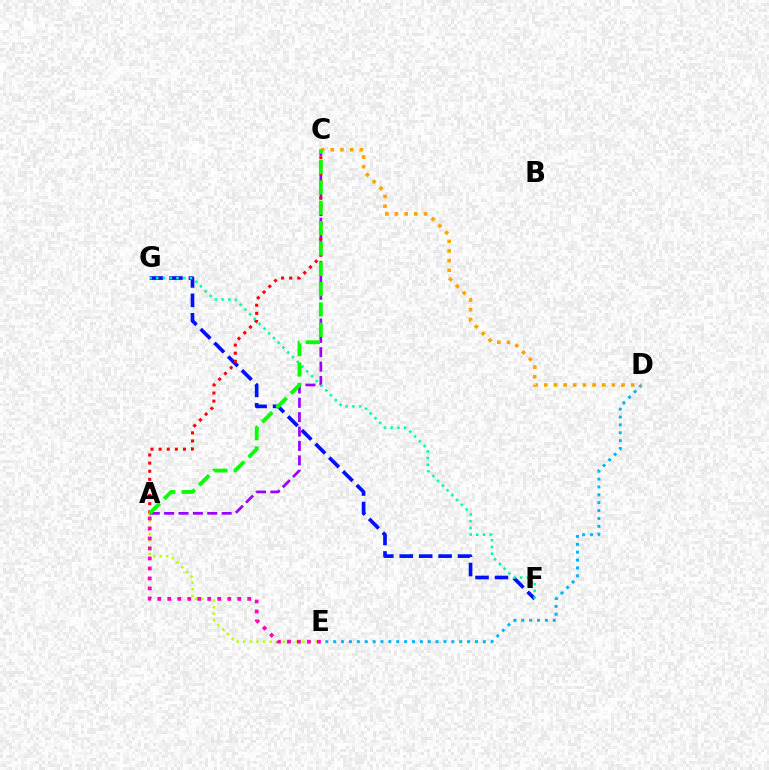{('A', 'E'): [{'color': '#b3ff00', 'line_style': 'dotted', 'thickness': 1.78}, {'color': '#ff00bd', 'line_style': 'dotted', 'thickness': 2.72}], ('F', 'G'): [{'color': '#0010ff', 'line_style': 'dashed', 'thickness': 2.64}, {'color': '#00ff9d', 'line_style': 'dotted', 'thickness': 1.83}], ('A', 'C'): [{'color': '#9b00ff', 'line_style': 'dashed', 'thickness': 1.95}, {'color': '#ff0000', 'line_style': 'dotted', 'thickness': 2.2}, {'color': '#08ff00', 'line_style': 'dashed', 'thickness': 2.76}], ('D', 'E'): [{'color': '#00b5ff', 'line_style': 'dotted', 'thickness': 2.14}], ('C', 'D'): [{'color': '#ffa500', 'line_style': 'dotted', 'thickness': 2.62}]}